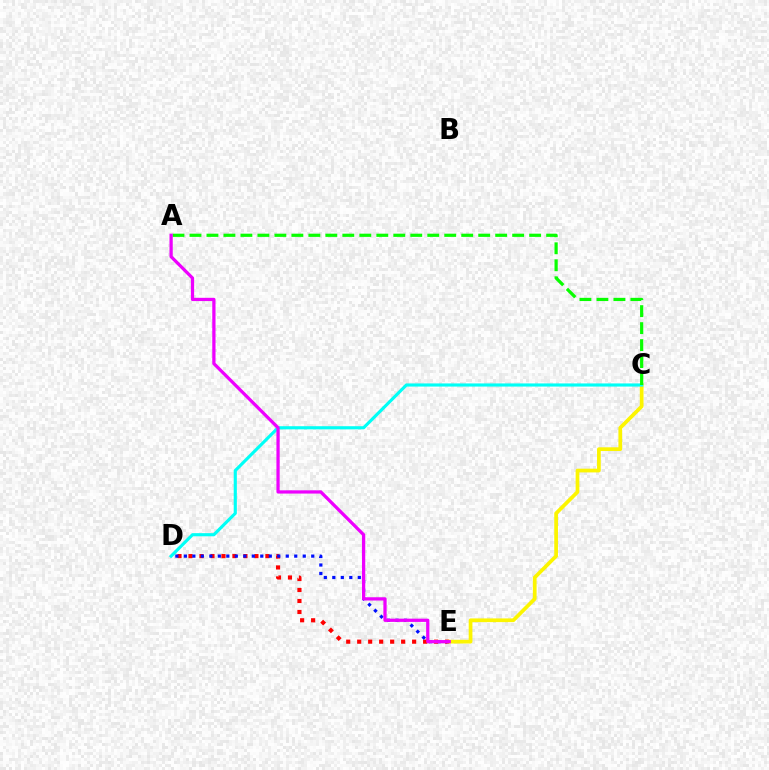{('D', 'E'): [{'color': '#ff0000', 'line_style': 'dotted', 'thickness': 2.99}, {'color': '#0010ff', 'line_style': 'dotted', 'thickness': 2.31}], ('C', 'E'): [{'color': '#fcf500', 'line_style': 'solid', 'thickness': 2.68}], ('C', 'D'): [{'color': '#00fff6', 'line_style': 'solid', 'thickness': 2.26}], ('A', 'C'): [{'color': '#08ff00', 'line_style': 'dashed', 'thickness': 2.31}], ('A', 'E'): [{'color': '#ee00ff', 'line_style': 'solid', 'thickness': 2.34}]}